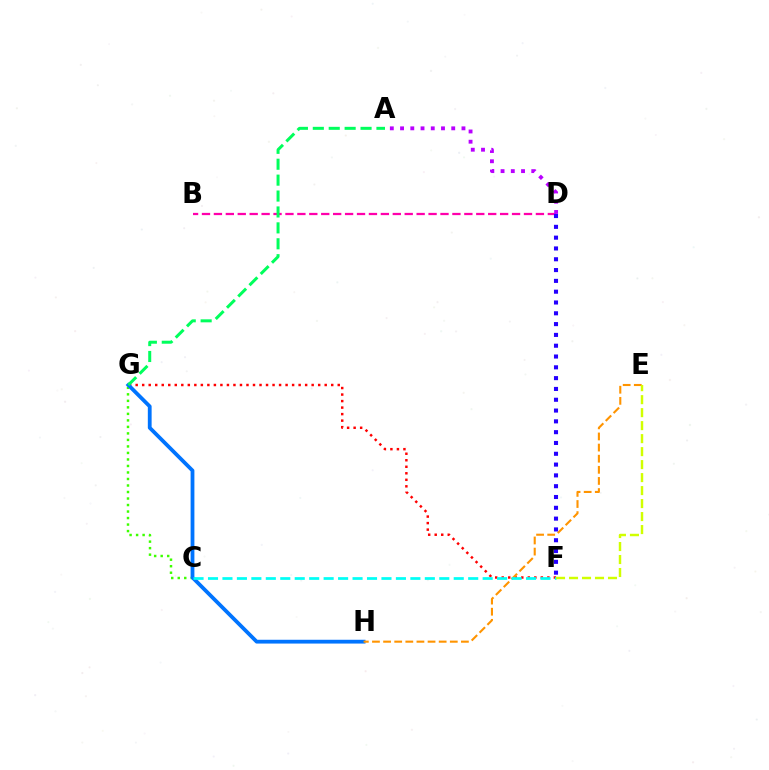{('F', 'G'): [{'color': '#ff0000', 'line_style': 'dotted', 'thickness': 1.77}], ('C', 'G'): [{'color': '#3dff00', 'line_style': 'dotted', 'thickness': 1.77}], ('G', 'H'): [{'color': '#0074ff', 'line_style': 'solid', 'thickness': 2.73}], ('E', 'H'): [{'color': '#ff9400', 'line_style': 'dashed', 'thickness': 1.51}], ('C', 'F'): [{'color': '#00fff6', 'line_style': 'dashed', 'thickness': 1.96}], ('B', 'D'): [{'color': '#ff00ac', 'line_style': 'dashed', 'thickness': 1.62}], ('D', 'F'): [{'color': '#2500ff', 'line_style': 'dotted', 'thickness': 2.94}], ('E', 'F'): [{'color': '#d1ff00', 'line_style': 'dashed', 'thickness': 1.76}], ('A', 'D'): [{'color': '#b900ff', 'line_style': 'dotted', 'thickness': 2.78}], ('A', 'G'): [{'color': '#00ff5c', 'line_style': 'dashed', 'thickness': 2.16}]}